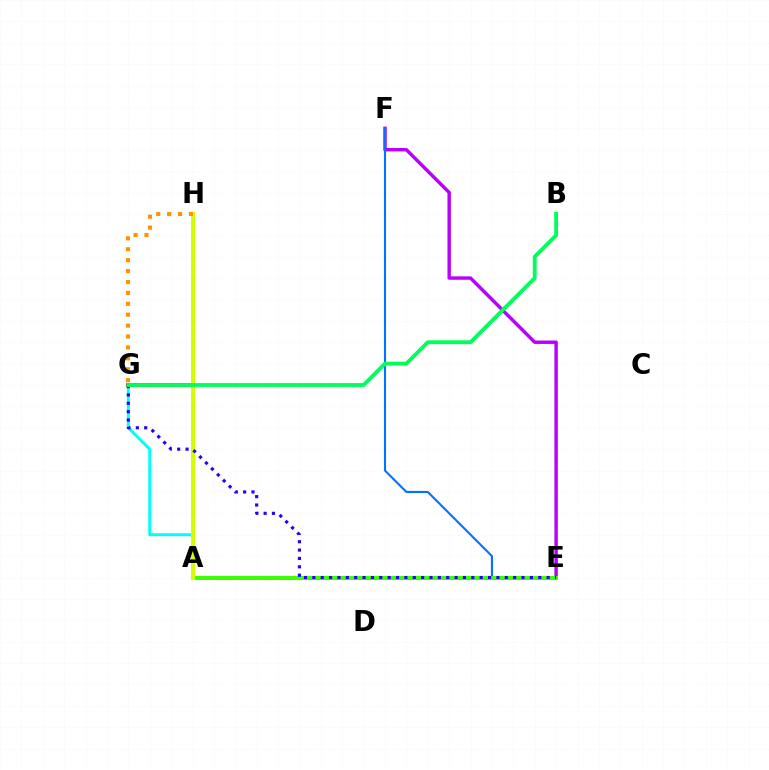{('E', 'F'): [{'color': '#b900ff', 'line_style': 'solid', 'thickness': 2.47}, {'color': '#0074ff', 'line_style': 'solid', 'thickness': 1.51}], ('A', 'G'): [{'color': '#00fff6', 'line_style': 'solid', 'thickness': 2.11}], ('A', 'E'): [{'color': '#3dff00', 'line_style': 'solid', 'thickness': 2.9}], ('A', 'H'): [{'color': '#ff00ac', 'line_style': 'solid', 'thickness': 2.58}, {'color': '#d1ff00', 'line_style': 'solid', 'thickness': 2.92}], ('G', 'H'): [{'color': '#ff0000', 'line_style': 'solid', 'thickness': 2.77}, {'color': '#ff9400', 'line_style': 'dotted', 'thickness': 2.96}], ('E', 'G'): [{'color': '#2500ff', 'line_style': 'dotted', 'thickness': 2.27}], ('B', 'G'): [{'color': '#00ff5c', 'line_style': 'solid', 'thickness': 2.78}]}